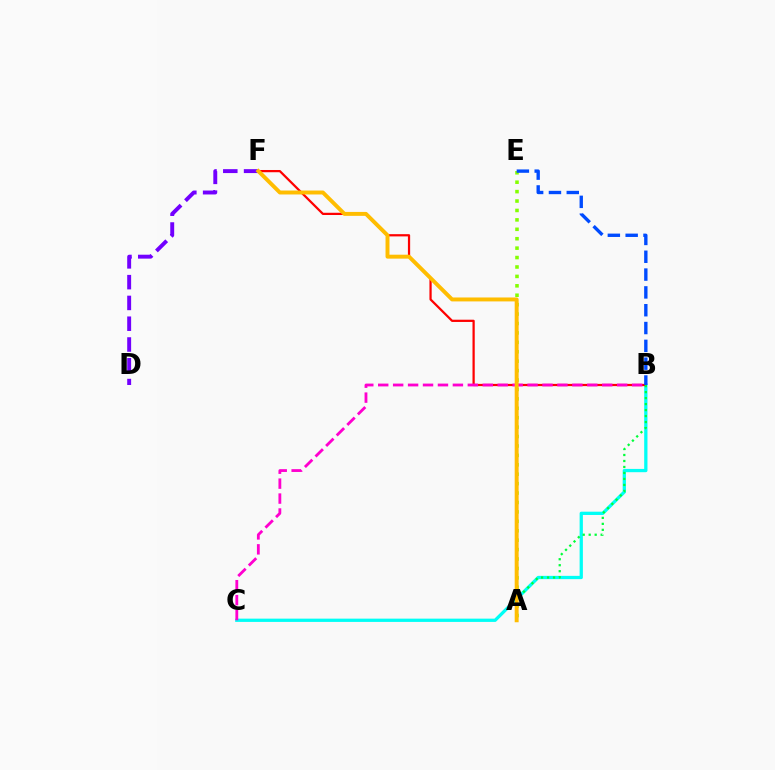{('A', 'E'): [{'color': '#84ff00', 'line_style': 'dotted', 'thickness': 2.56}], ('B', 'C'): [{'color': '#00fff6', 'line_style': 'solid', 'thickness': 2.36}, {'color': '#ff00cf', 'line_style': 'dashed', 'thickness': 2.03}], ('B', 'F'): [{'color': '#ff0000', 'line_style': 'solid', 'thickness': 1.61}], ('B', 'E'): [{'color': '#004bff', 'line_style': 'dashed', 'thickness': 2.42}], ('A', 'B'): [{'color': '#00ff39', 'line_style': 'dotted', 'thickness': 1.63}], ('D', 'F'): [{'color': '#7200ff', 'line_style': 'dashed', 'thickness': 2.82}], ('A', 'F'): [{'color': '#ffbd00', 'line_style': 'solid', 'thickness': 2.83}]}